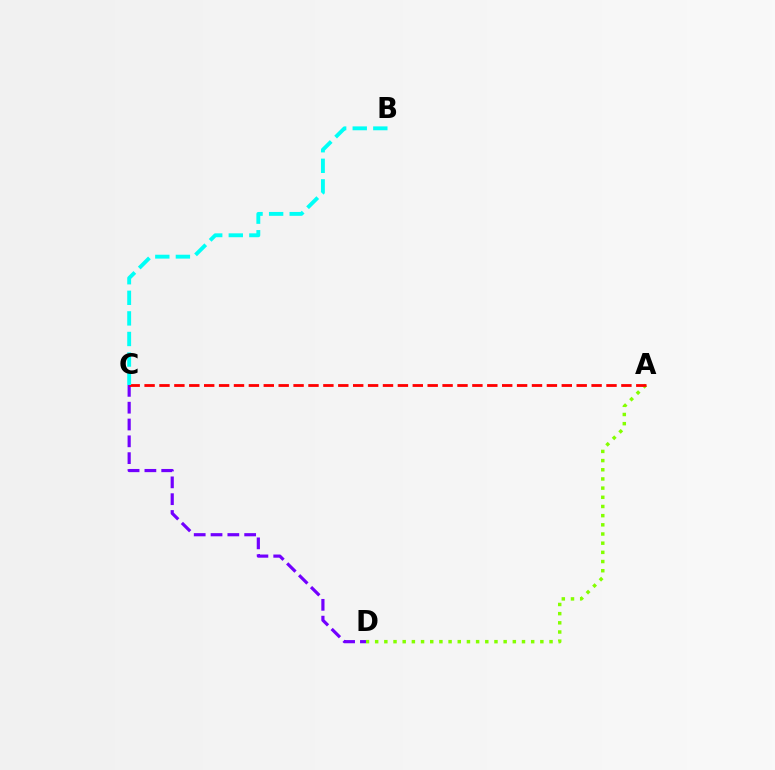{('C', 'D'): [{'color': '#7200ff', 'line_style': 'dashed', 'thickness': 2.28}], ('A', 'D'): [{'color': '#84ff00', 'line_style': 'dotted', 'thickness': 2.49}], ('A', 'C'): [{'color': '#ff0000', 'line_style': 'dashed', 'thickness': 2.02}], ('B', 'C'): [{'color': '#00fff6', 'line_style': 'dashed', 'thickness': 2.8}]}